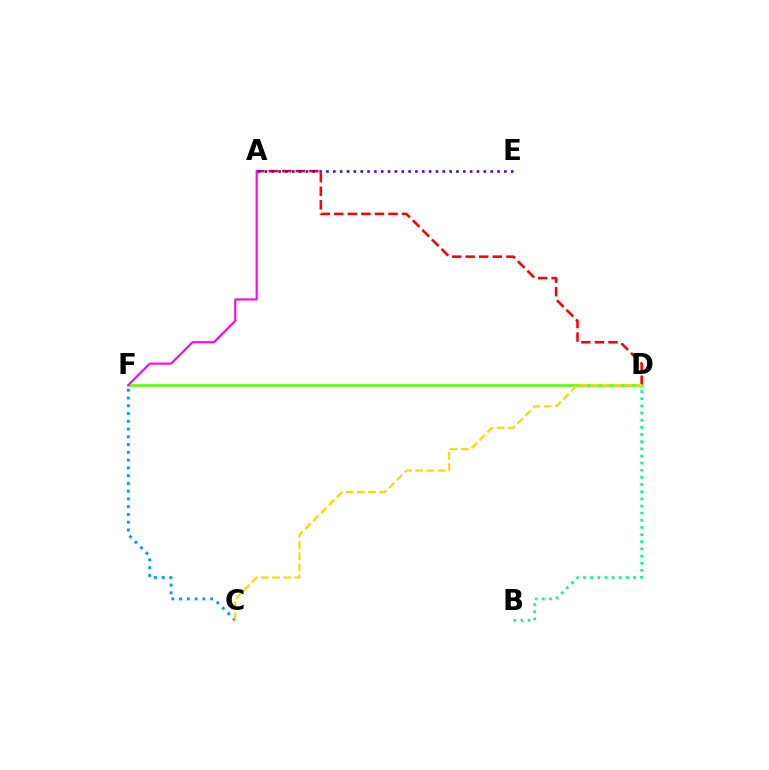{('A', 'D'): [{'color': '#ff0000', 'line_style': 'dashed', 'thickness': 1.84}], ('D', 'F'): [{'color': '#4fff00', 'line_style': 'solid', 'thickness': 1.84}], ('A', 'F'): [{'color': '#ff00ed', 'line_style': 'solid', 'thickness': 1.52}], ('A', 'E'): [{'color': '#3700ff', 'line_style': 'dotted', 'thickness': 1.86}], ('B', 'D'): [{'color': '#00ff86', 'line_style': 'dotted', 'thickness': 1.94}], ('C', 'F'): [{'color': '#009eff', 'line_style': 'dotted', 'thickness': 2.11}], ('C', 'D'): [{'color': '#ffd500', 'line_style': 'dashed', 'thickness': 1.52}]}